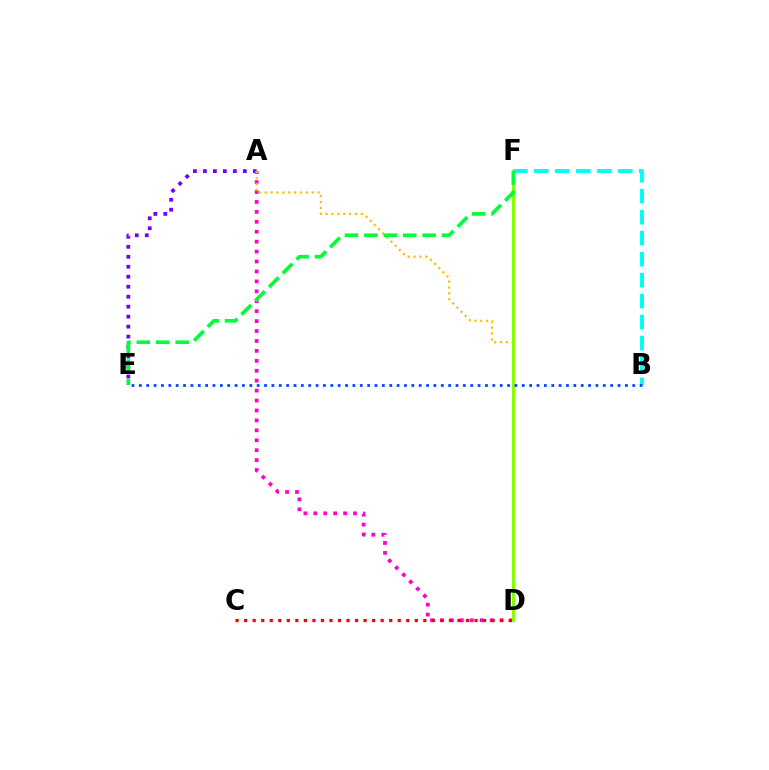{('A', 'E'): [{'color': '#7200ff', 'line_style': 'dotted', 'thickness': 2.71}], ('A', 'D'): [{'color': '#ff00cf', 'line_style': 'dotted', 'thickness': 2.7}, {'color': '#ffbd00', 'line_style': 'dotted', 'thickness': 1.6}], ('D', 'F'): [{'color': '#84ff00', 'line_style': 'solid', 'thickness': 2.13}], ('B', 'F'): [{'color': '#00fff6', 'line_style': 'dashed', 'thickness': 2.85}], ('C', 'D'): [{'color': '#ff0000', 'line_style': 'dotted', 'thickness': 2.32}], ('B', 'E'): [{'color': '#004bff', 'line_style': 'dotted', 'thickness': 2.0}], ('E', 'F'): [{'color': '#00ff39', 'line_style': 'dashed', 'thickness': 2.64}]}